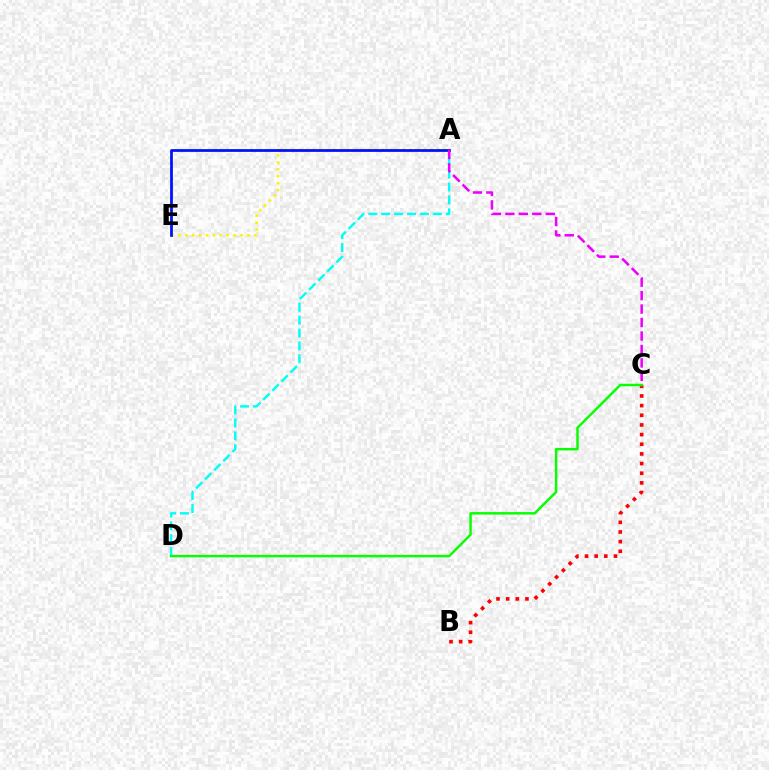{('A', 'E'): [{'color': '#fcf500', 'line_style': 'dotted', 'thickness': 1.88}, {'color': '#0010ff', 'line_style': 'solid', 'thickness': 1.98}], ('A', 'D'): [{'color': '#00fff6', 'line_style': 'dashed', 'thickness': 1.75}], ('A', 'C'): [{'color': '#ee00ff', 'line_style': 'dashed', 'thickness': 1.83}], ('B', 'C'): [{'color': '#ff0000', 'line_style': 'dotted', 'thickness': 2.62}], ('C', 'D'): [{'color': '#08ff00', 'line_style': 'solid', 'thickness': 1.78}]}